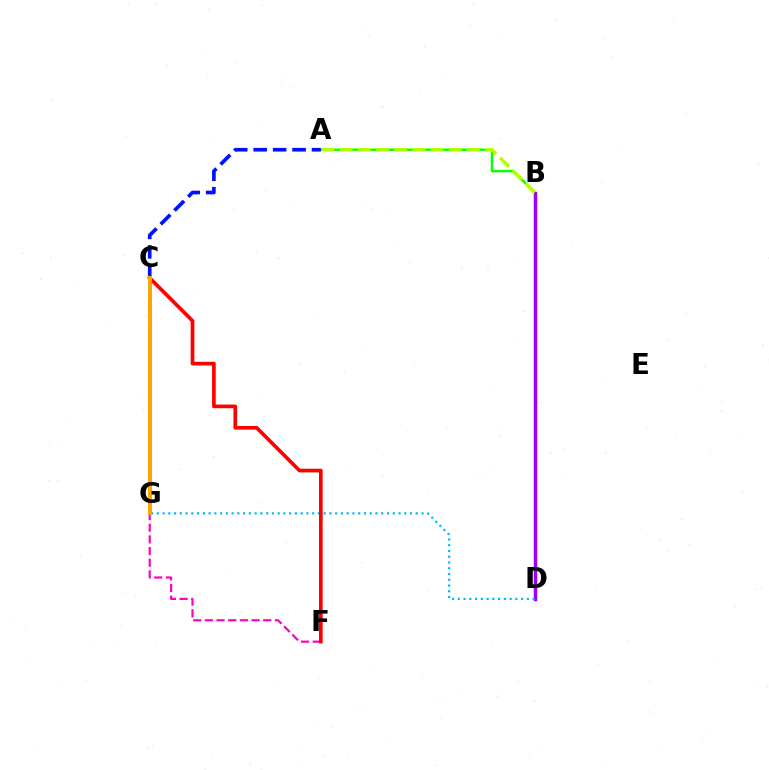{('C', 'F'): [{'color': '#ff00bd', 'line_style': 'dashed', 'thickness': 1.59}, {'color': '#ff0000', 'line_style': 'solid', 'thickness': 2.64}], ('A', 'B'): [{'color': '#08ff00', 'line_style': 'solid', 'thickness': 1.73}, {'color': '#b3ff00', 'line_style': 'dashed', 'thickness': 2.47}], ('B', 'D'): [{'color': '#9b00ff', 'line_style': 'solid', 'thickness': 2.5}], ('A', 'C'): [{'color': '#0010ff', 'line_style': 'dashed', 'thickness': 2.64}], ('D', 'G'): [{'color': '#00b5ff', 'line_style': 'dotted', 'thickness': 1.56}], ('C', 'G'): [{'color': '#00ff9d', 'line_style': 'dotted', 'thickness': 1.83}, {'color': '#ffa500', 'line_style': 'solid', 'thickness': 2.84}]}